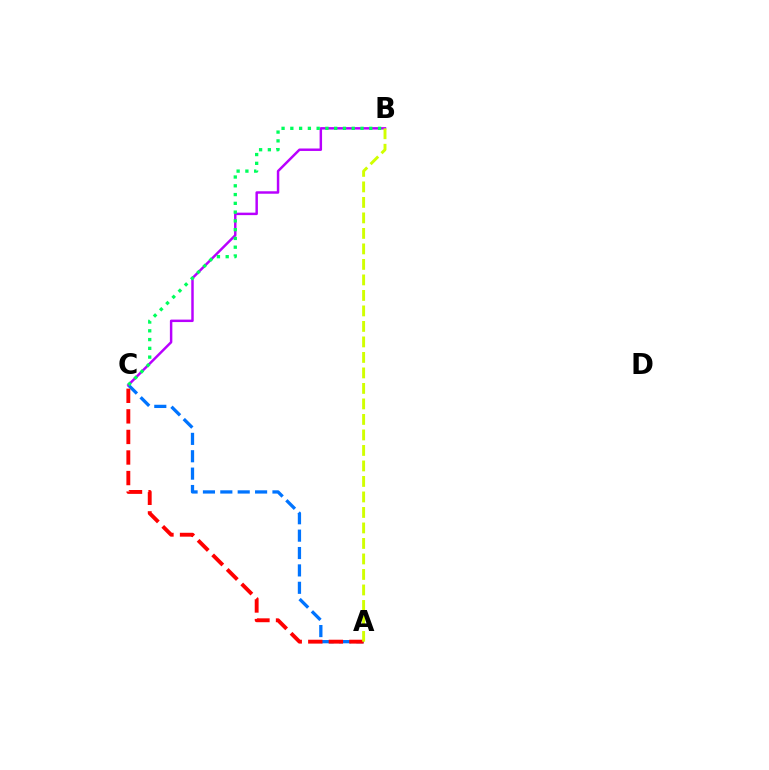{('A', 'C'): [{'color': '#0074ff', 'line_style': 'dashed', 'thickness': 2.36}, {'color': '#ff0000', 'line_style': 'dashed', 'thickness': 2.79}], ('B', 'C'): [{'color': '#b900ff', 'line_style': 'solid', 'thickness': 1.77}, {'color': '#00ff5c', 'line_style': 'dotted', 'thickness': 2.38}], ('A', 'B'): [{'color': '#d1ff00', 'line_style': 'dashed', 'thickness': 2.11}]}